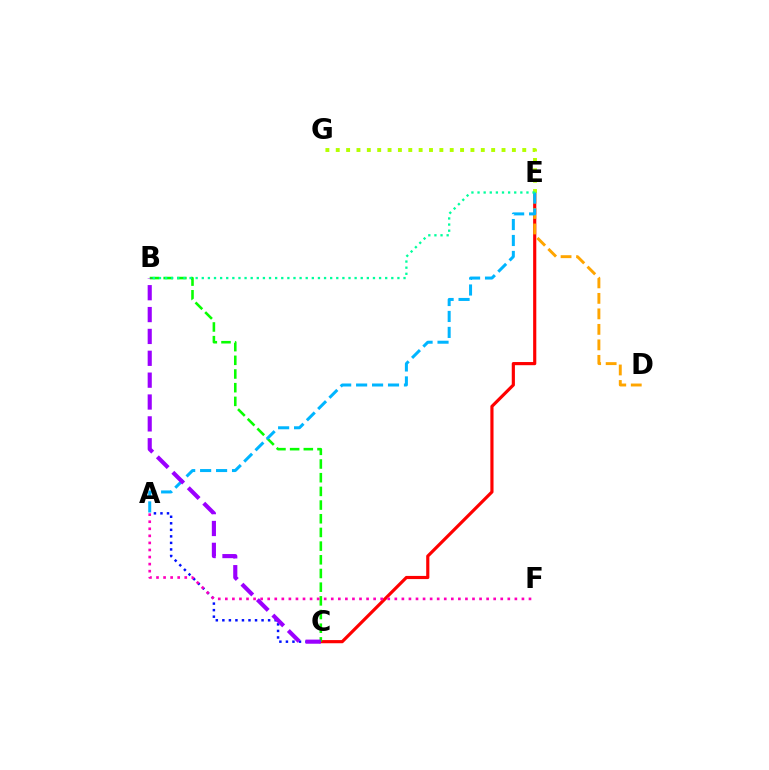{('C', 'E'): [{'color': '#ff0000', 'line_style': 'solid', 'thickness': 2.28}], ('B', 'C'): [{'color': '#08ff00', 'line_style': 'dashed', 'thickness': 1.86}, {'color': '#9b00ff', 'line_style': 'dashed', 'thickness': 2.97}], ('D', 'E'): [{'color': '#ffa500', 'line_style': 'dashed', 'thickness': 2.11}], ('E', 'G'): [{'color': '#b3ff00', 'line_style': 'dotted', 'thickness': 2.82}], ('A', 'E'): [{'color': '#00b5ff', 'line_style': 'dashed', 'thickness': 2.17}], ('A', 'C'): [{'color': '#0010ff', 'line_style': 'dotted', 'thickness': 1.78}], ('B', 'E'): [{'color': '#00ff9d', 'line_style': 'dotted', 'thickness': 1.66}], ('A', 'F'): [{'color': '#ff00bd', 'line_style': 'dotted', 'thickness': 1.92}]}